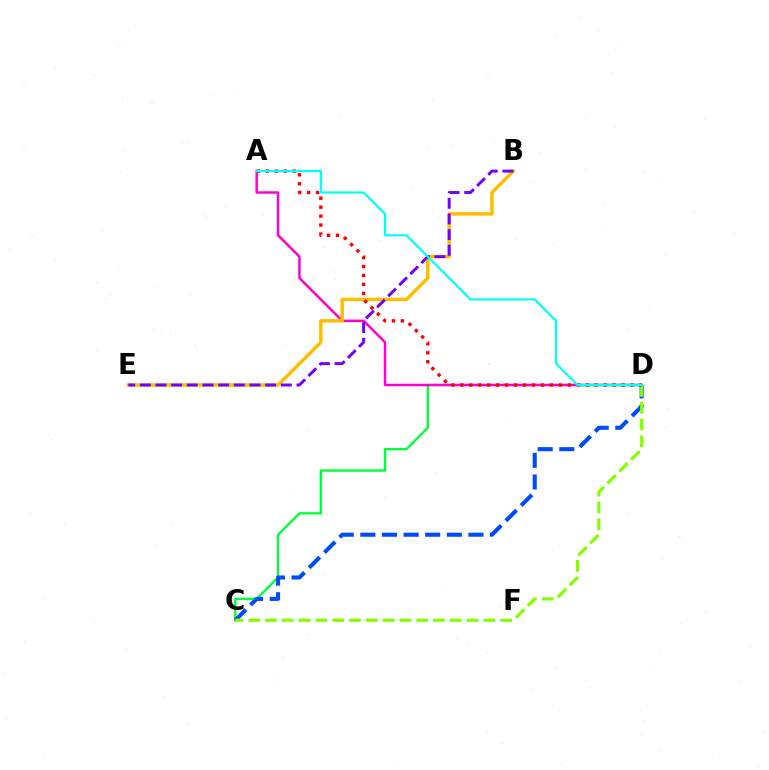{('C', 'D'): [{'color': '#00ff39', 'line_style': 'solid', 'thickness': 1.69}, {'color': '#004bff', 'line_style': 'dashed', 'thickness': 2.94}, {'color': '#84ff00', 'line_style': 'dashed', 'thickness': 2.28}], ('A', 'D'): [{'color': '#ff00cf', 'line_style': 'solid', 'thickness': 1.78}, {'color': '#ff0000', 'line_style': 'dotted', 'thickness': 2.43}, {'color': '#00fff6', 'line_style': 'solid', 'thickness': 1.57}], ('B', 'E'): [{'color': '#ffbd00', 'line_style': 'solid', 'thickness': 2.48}, {'color': '#7200ff', 'line_style': 'dashed', 'thickness': 2.13}]}